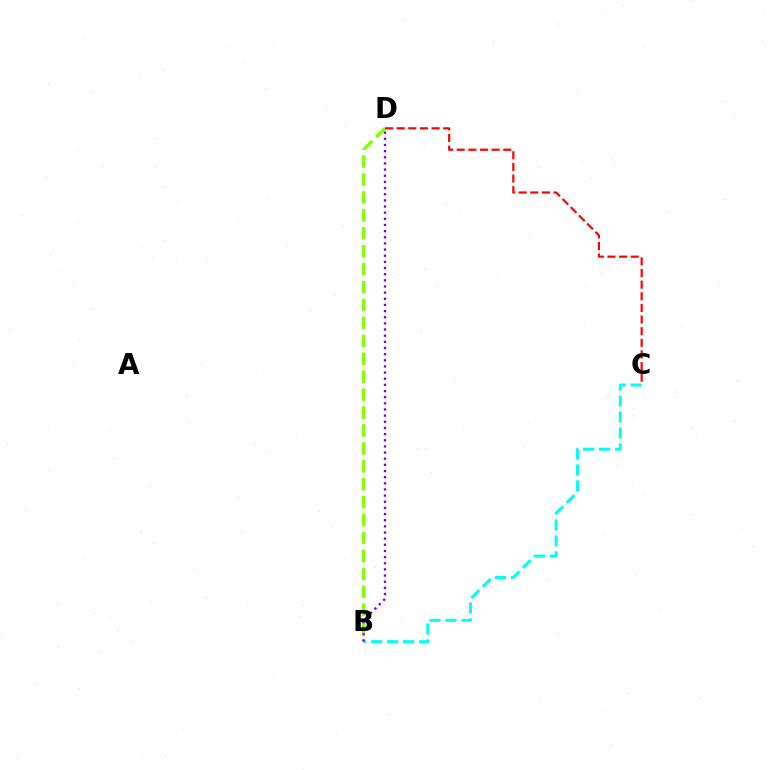{('B', 'D'): [{'color': '#84ff00', 'line_style': 'dashed', 'thickness': 2.44}, {'color': '#7200ff', 'line_style': 'dotted', 'thickness': 1.67}], ('B', 'C'): [{'color': '#00fff6', 'line_style': 'dashed', 'thickness': 2.17}], ('C', 'D'): [{'color': '#ff0000', 'line_style': 'dashed', 'thickness': 1.58}]}